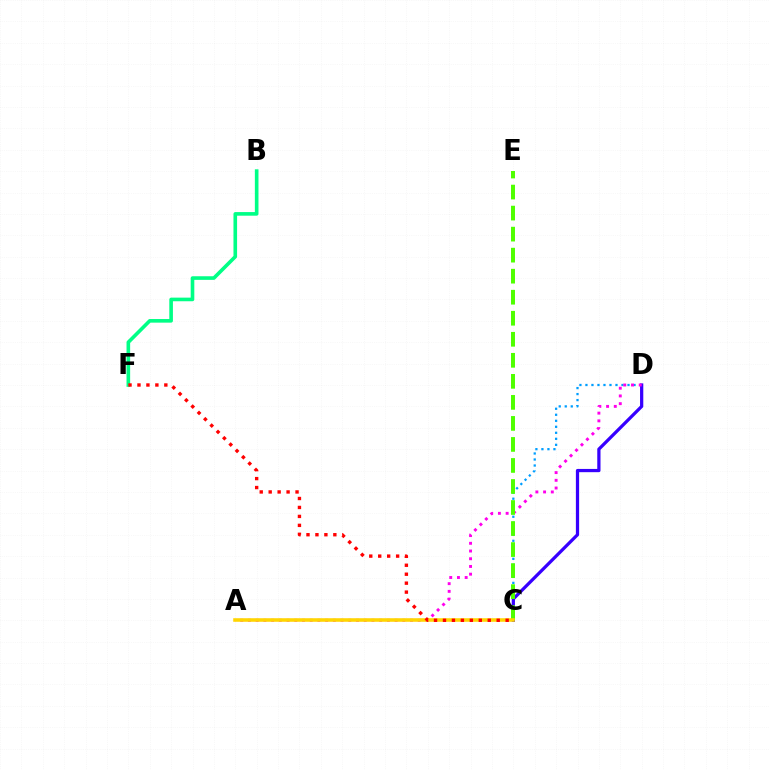{('C', 'D'): [{'color': '#009eff', 'line_style': 'dotted', 'thickness': 1.63}, {'color': '#3700ff', 'line_style': 'solid', 'thickness': 2.33}], ('B', 'F'): [{'color': '#00ff86', 'line_style': 'solid', 'thickness': 2.61}], ('A', 'D'): [{'color': '#ff00ed', 'line_style': 'dotted', 'thickness': 2.1}], ('C', 'E'): [{'color': '#4fff00', 'line_style': 'dashed', 'thickness': 2.86}], ('A', 'C'): [{'color': '#ffd500', 'line_style': 'solid', 'thickness': 2.56}], ('C', 'F'): [{'color': '#ff0000', 'line_style': 'dotted', 'thickness': 2.43}]}